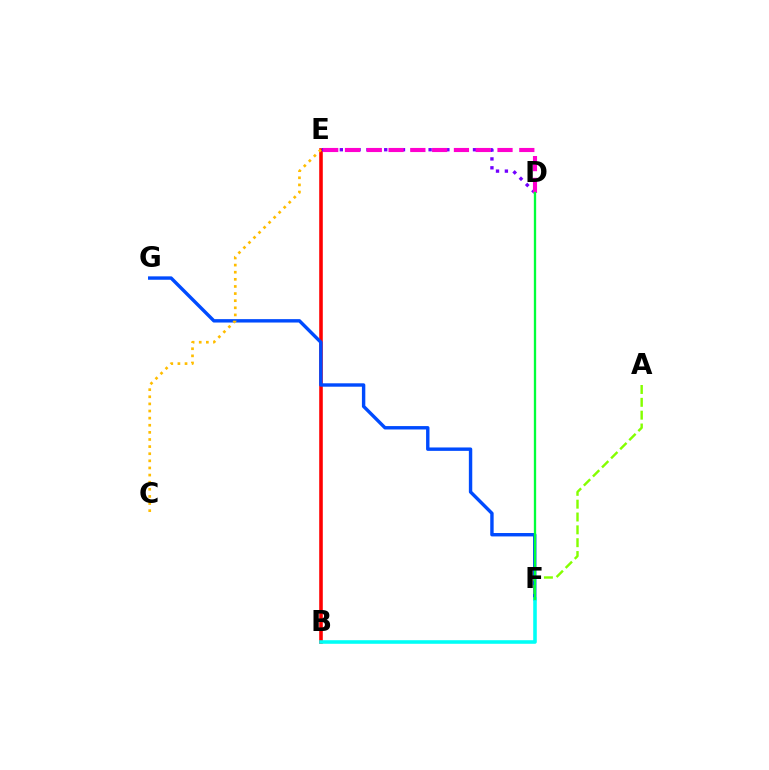{('B', 'E'): [{'color': '#ff0000', 'line_style': 'solid', 'thickness': 2.57}], ('D', 'E'): [{'color': '#7200ff', 'line_style': 'dotted', 'thickness': 2.41}, {'color': '#ff00cf', 'line_style': 'dashed', 'thickness': 2.96}], ('F', 'G'): [{'color': '#004bff', 'line_style': 'solid', 'thickness': 2.45}], ('B', 'F'): [{'color': '#00fff6', 'line_style': 'solid', 'thickness': 2.58}], ('A', 'F'): [{'color': '#84ff00', 'line_style': 'dashed', 'thickness': 1.74}], ('D', 'F'): [{'color': '#00ff39', 'line_style': 'solid', 'thickness': 1.67}], ('C', 'E'): [{'color': '#ffbd00', 'line_style': 'dotted', 'thickness': 1.93}]}